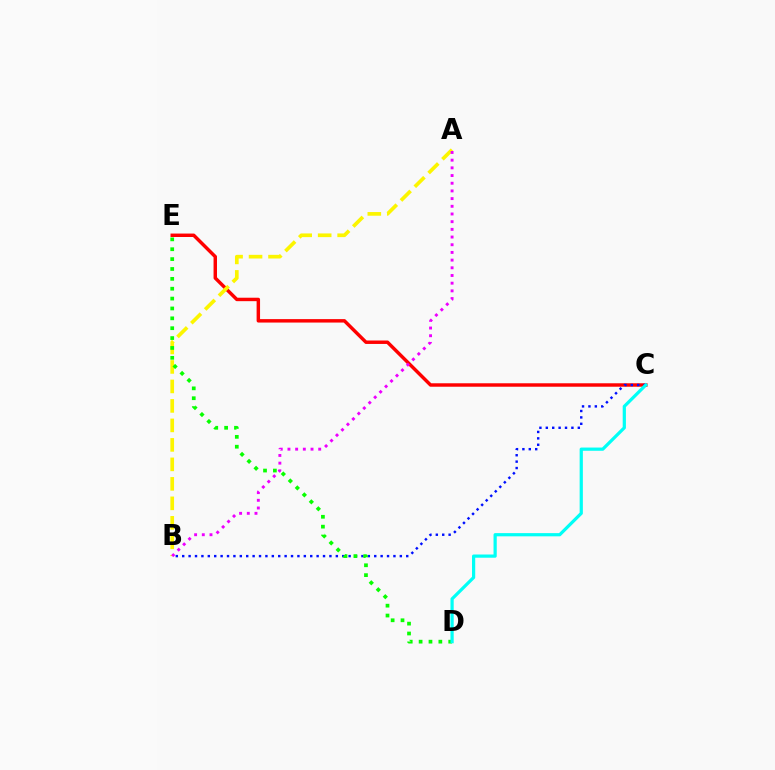{('C', 'E'): [{'color': '#ff0000', 'line_style': 'solid', 'thickness': 2.48}], ('B', 'C'): [{'color': '#0010ff', 'line_style': 'dotted', 'thickness': 1.74}], ('A', 'B'): [{'color': '#fcf500', 'line_style': 'dashed', 'thickness': 2.65}, {'color': '#ee00ff', 'line_style': 'dotted', 'thickness': 2.09}], ('D', 'E'): [{'color': '#08ff00', 'line_style': 'dotted', 'thickness': 2.68}], ('C', 'D'): [{'color': '#00fff6', 'line_style': 'solid', 'thickness': 2.32}]}